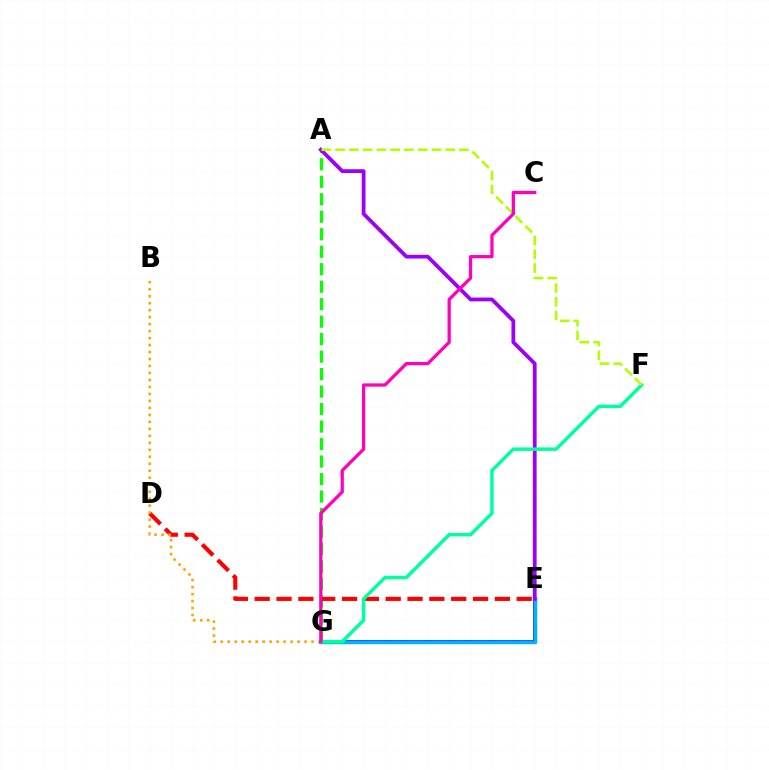{('A', 'G'): [{'color': '#08ff00', 'line_style': 'dashed', 'thickness': 2.38}], ('E', 'G'): [{'color': '#0010ff', 'line_style': 'solid', 'thickness': 2.61}, {'color': '#00b5ff', 'line_style': 'solid', 'thickness': 2.5}], ('A', 'E'): [{'color': '#9b00ff', 'line_style': 'solid', 'thickness': 2.72}], ('D', 'E'): [{'color': '#ff0000', 'line_style': 'dashed', 'thickness': 2.97}], ('B', 'G'): [{'color': '#ffa500', 'line_style': 'dotted', 'thickness': 1.9}], ('F', 'G'): [{'color': '#00ff9d', 'line_style': 'solid', 'thickness': 2.51}], ('A', 'F'): [{'color': '#b3ff00', 'line_style': 'dashed', 'thickness': 1.87}], ('C', 'G'): [{'color': '#ff00bd', 'line_style': 'solid', 'thickness': 2.34}]}